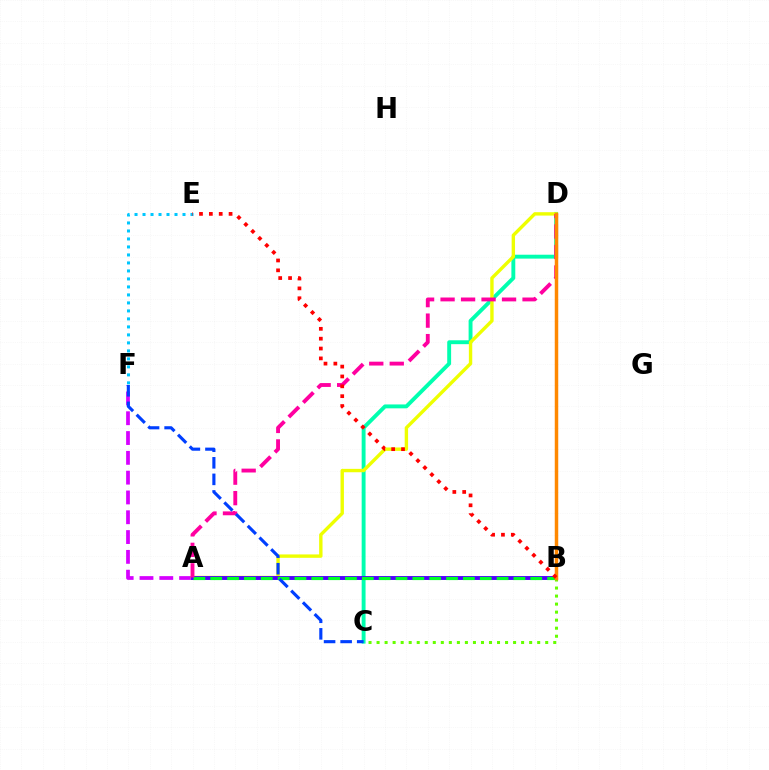{('C', 'D'): [{'color': '#00ffaf', 'line_style': 'solid', 'thickness': 2.8}], ('A', 'F'): [{'color': '#d600ff', 'line_style': 'dashed', 'thickness': 2.69}], ('A', 'D'): [{'color': '#eeff00', 'line_style': 'solid', 'thickness': 2.44}, {'color': '#ff00a0', 'line_style': 'dashed', 'thickness': 2.78}], ('A', 'B'): [{'color': '#4f00ff', 'line_style': 'solid', 'thickness': 2.81}, {'color': '#00ff27', 'line_style': 'dashed', 'thickness': 2.29}], ('C', 'F'): [{'color': '#003fff', 'line_style': 'dashed', 'thickness': 2.25}], ('B', 'C'): [{'color': '#66ff00', 'line_style': 'dotted', 'thickness': 2.18}], ('B', 'D'): [{'color': '#ff8800', 'line_style': 'solid', 'thickness': 2.5}], ('E', 'F'): [{'color': '#00c7ff', 'line_style': 'dotted', 'thickness': 2.17}], ('B', 'E'): [{'color': '#ff0000', 'line_style': 'dotted', 'thickness': 2.68}]}